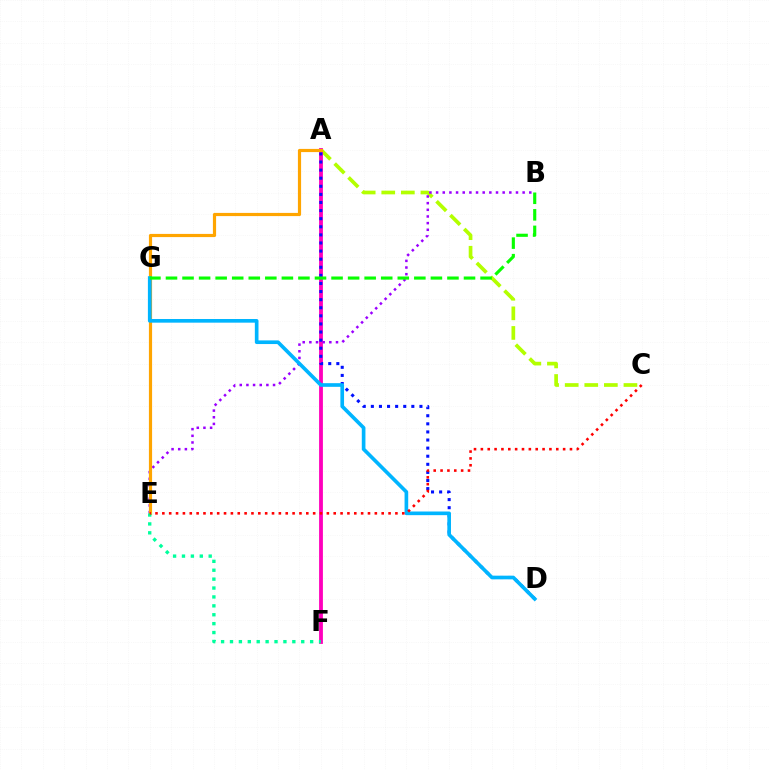{('A', 'C'): [{'color': '#b3ff00', 'line_style': 'dashed', 'thickness': 2.66}], ('A', 'F'): [{'color': '#ff00bd', 'line_style': 'solid', 'thickness': 2.74}], ('A', 'D'): [{'color': '#0010ff', 'line_style': 'dotted', 'thickness': 2.2}], ('B', 'E'): [{'color': '#9b00ff', 'line_style': 'dotted', 'thickness': 1.81}], ('A', 'E'): [{'color': '#ffa500', 'line_style': 'solid', 'thickness': 2.29}], ('E', 'F'): [{'color': '#00ff9d', 'line_style': 'dotted', 'thickness': 2.42}], ('D', 'G'): [{'color': '#00b5ff', 'line_style': 'solid', 'thickness': 2.63}], ('B', 'G'): [{'color': '#08ff00', 'line_style': 'dashed', 'thickness': 2.25}], ('C', 'E'): [{'color': '#ff0000', 'line_style': 'dotted', 'thickness': 1.86}]}